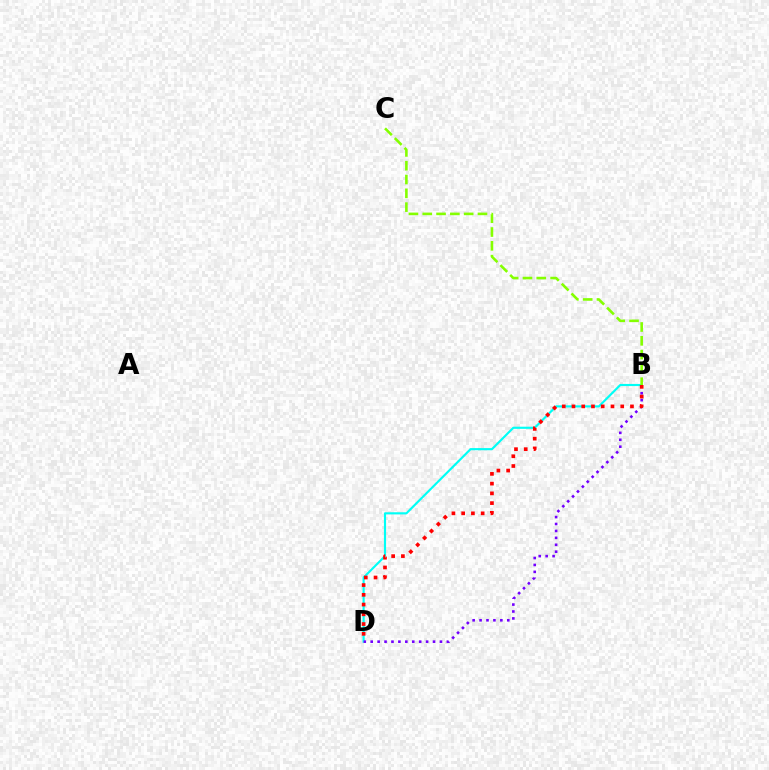{('B', 'D'): [{'color': '#00fff6', 'line_style': 'solid', 'thickness': 1.55}, {'color': '#7200ff', 'line_style': 'dotted', 'thickness': 1.88}, {'color': '#ff0000', 'line_style': 'dotted', 'thickness': 2.65}], ('B', 'C'): [{'color': '#84ff00', 'line_style': 'dashed', 'thickness': 1.88}]}